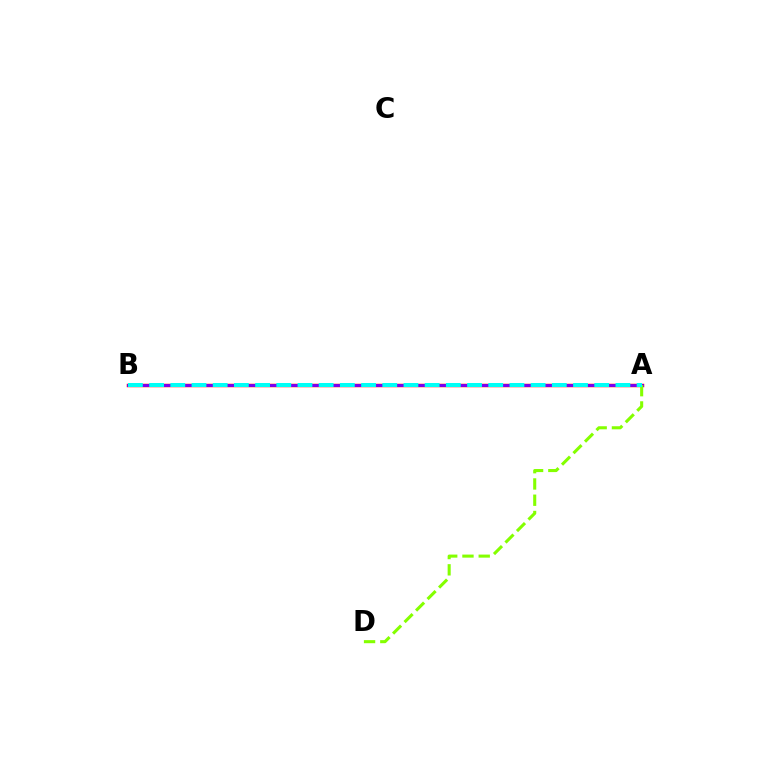{('A', 'B'): [{'color': '#ff0000', 'line_style': 'solid', 'thickness': 2.5}, {'color': '#7200ff', 'line_style': 'solid', 'thickness': 1.97}, {'color': '#00fff6', 'line_style': 'dashed', 'thickness': 2.88}], ('A', 'D'): [{'color': '#84ff00', 'line_style': 'dashed', 'thickness': 2.21}]}